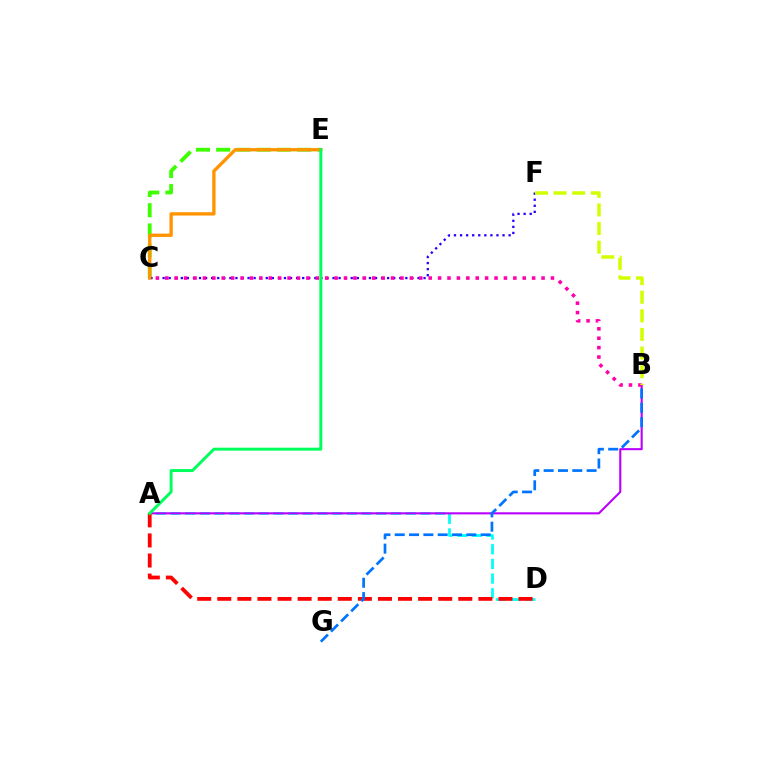{('A', 'D'): [{'color': '#00fff6', 'line_style': 'dashed', 'thickness': 2.0}, {'color': '#ff0000', 'line_style': 'dashed', 'thickness': 2.73}], ('C', 'E'): [{'color': '#3dff00', 'line_style': 'dashed', 'thickness': 2.75}, {'color': '#ff9400', 'line_style': 'solid', 'thickness': 2.4}], ('A', 'B'): [{'color': '#b900ff', 'line_style': 'solid', 'thickness': 1.51}], ('C', 'F'): [{'color': '#2500ff', 'line_style': 'dotted', 'thickness': 1.65}], ('B', 'C'): [{'color': '#ff00ac', 'line_style': 'dotted', 'thickness': 2.56}], ('B', 'F'): [{'color': '#d1ff00', 'line_style': 'dashed', 'thickness': 2.53}], ('A', 'E'): [{'color': '#00ff5c', 'line_style': 'solid', 'thickness': 2.13}], ('B', 'G'): [{'color': '#0074ff', 'line_style': 'dashed', 'thickness': 1.95}]}